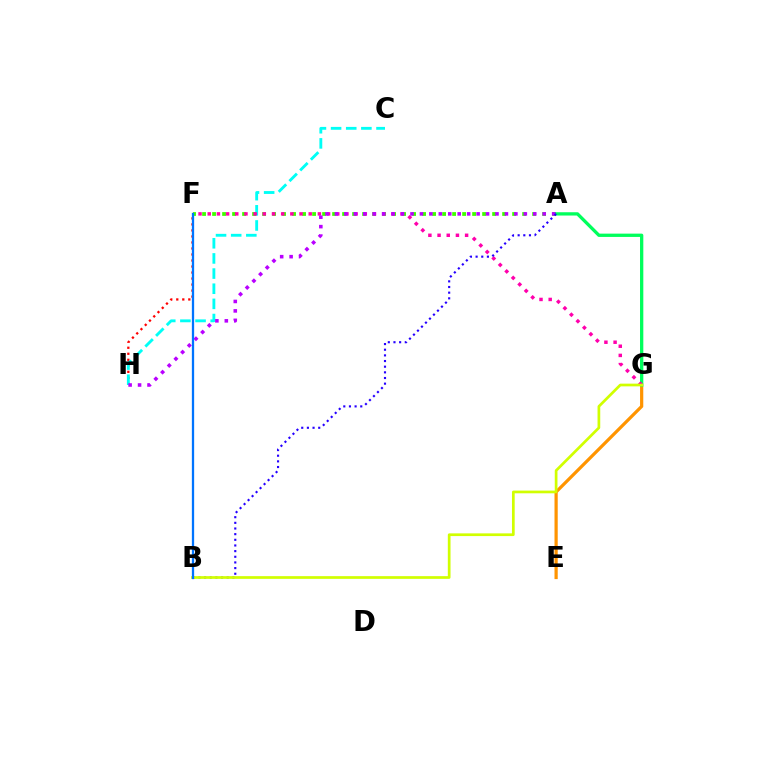{('E', 'G'): [{'color': '#ff9400', 'line_style': 'solid', 'thickness': 2.31}], ('F', 'H'): [{'color': '#ff0000', 'line_style': 'dotted', 'thickness': 1.63}], ('C', 'H'): [{'color': '#00fff6', 'line_style': 'dashed', 'thickness': 2.06}], ('A', 'F'): [{'color': '#3dff00', 'line_style': 'dotted', 'thickness': 2.72}], ('A', 'G'): [{'color': '#00ff5c', 'line_style': 'solid', 'thickness': 2.37}], ('F', 'G'): [{'color': '#ff00ac', 'line_style': 'dotted', 'thickness': 2.49}], ('A', 'H'): [{'color': '#b900ff', 'line_style': 'dotted', 'thickness': 2.57}], ('A', 'B'): [{'color': '#2500ff', 'line_style': 'dotted', 'thickness': 1.54}], ('B', 'G'): [{'color': '#d1ff00', 'line_style': 'solid', 'thickness': 1.95}], ('B', 'F'): [{'color': '#0074ff', 'line_style': 'solid', 'thickness': 1.64}]}